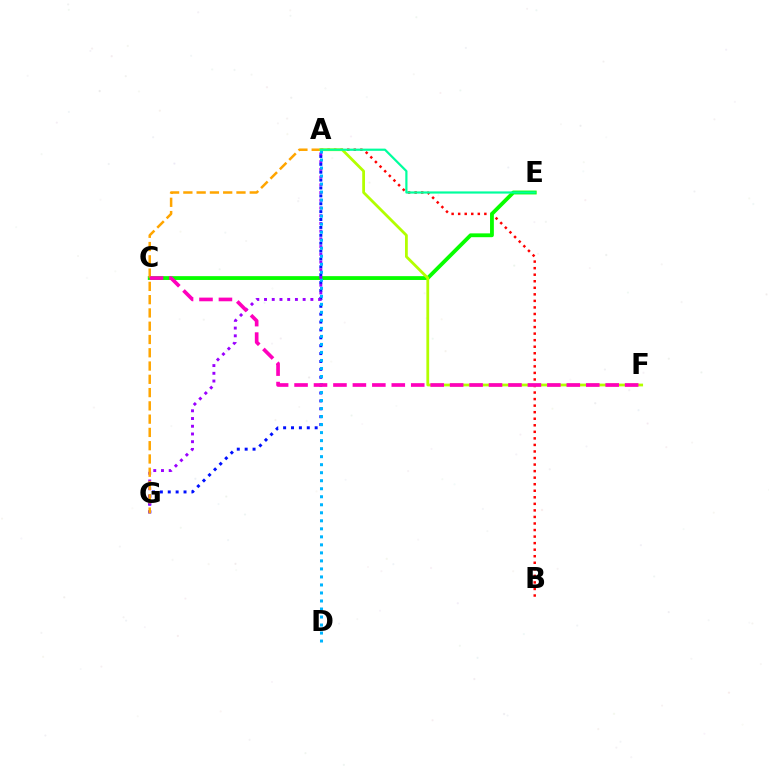{('A', 'B'): [{'color': '#ff0000', 'line_style': 'dotted', 'thickness': 1.78}], ('C', 'E'): [{'color': '#08ff00', 'line_style': 'solid', 'thickness': 2.75}], ('A', 'G'): [{'color': '#0010ff', 'line_style': 'dotted', 'thickness': 2.14}, {'color': '#9b00ff', 'line_style': 'dotted', 'thickness': 2.1}, {'color': '#ffa500', 'line_style': 'dashed', 'thickness': 1.8}], ('A', 'F'): [{'color': '#b3ff00', 'line_style': 'solid', 'thickness': 2.0}], ('A', 'D'): [{'color': '#00b5ff', 'line_style': 'dotted', 'thickness': 2.18}], ('A', 'E'): [{'color': '#00ff9d', 'line_style': 'solid', 'thickness': 1.58}], ('C', 'F'): [{'color': '#ff00bd', 'line_style': 'dashed', 'thickness': 2.64}]}